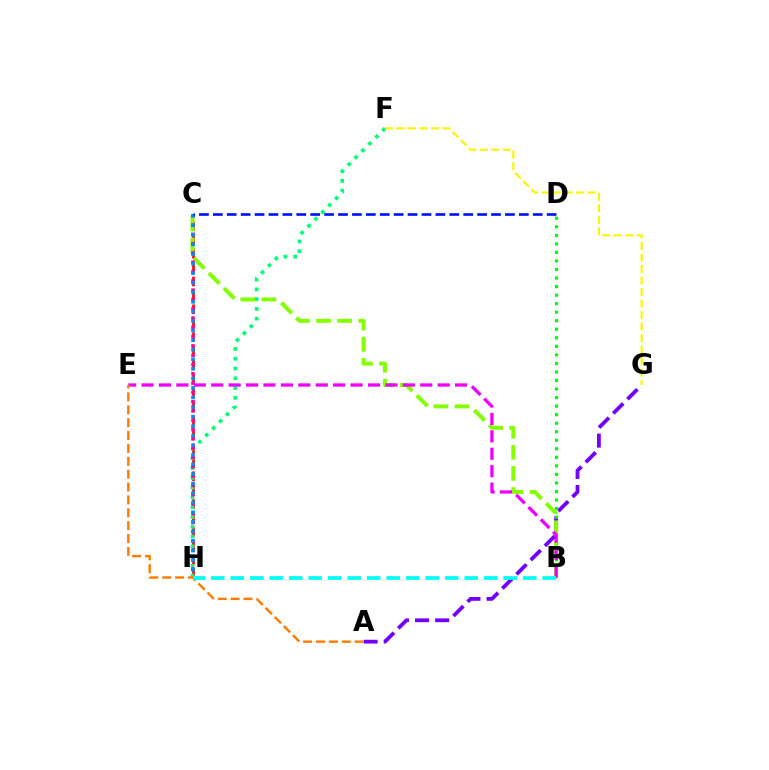{('C', 'H'): [{'color': '#ff0000', 'line_style': 'dashed', 'thickness': 1.89}, {'color': '#ff0094', 'line_style': 'dotted', 'thickness': 2.53}, {'color': '#008cff', 'line_style': 'dotted', 'thickness': 2.6}], ('A', 'G'): [{'color': '#7200ff', 'line_style': 'dashed', 'thickness': 2.73}], ('B', 'D'): [{'color': '#08ff00', 'line_style': 'dotted', 'thickness': 2.32}], ('F', 'H'): [{'color': '#00ff74', 'line_style': 'dotted', 'thickness': 2.66}], ('B', 'C'): [{'color': '#84ff00', 'line_style': 'dashed', 'thickness': 2.87}], ('B', 'E'): [{'color': '#ee00ff', 'line_style': 'dashed', 'thickness': 2.37}], ('C', 'D'): [{'color': '#0010ff', 'line_style': 'dashed', 'thickness': 1.89}], ('A', 'E'): [{'color': '#ff7c00', 'line_style': 'dashed', 'thickness': 1.75}], ('F', 'G'): [{'color': '#fcf500', 'line_style': 'dashed', 'thickness': 1.56}], ('B', 'H'): [{'color': '#00fff6', 'line_style': 'dashed', 'thickness': 2.65}]}